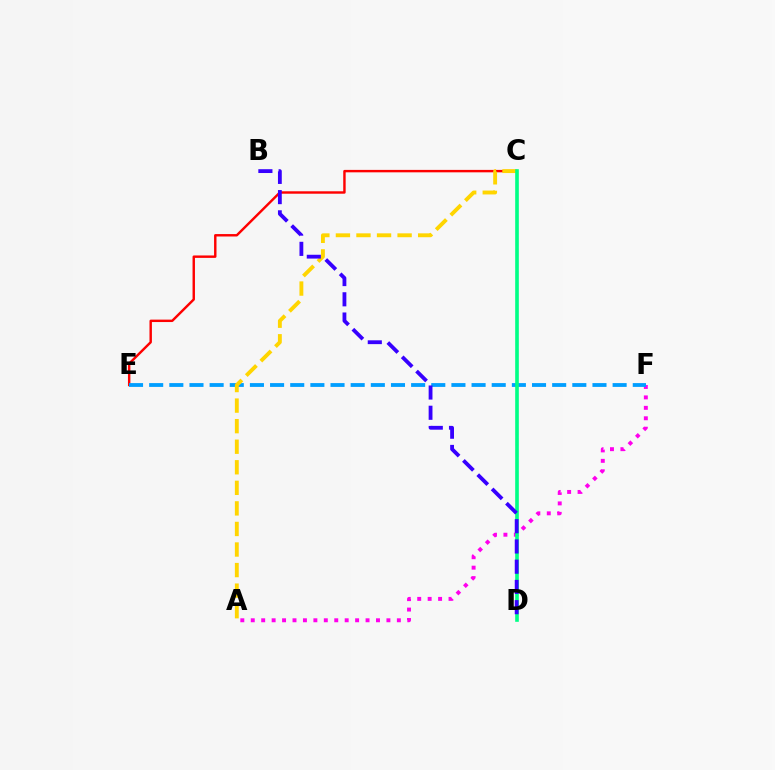{('C', 'E'): [{'color': '#ff0000', 'line_style': 'solid', 'thickness': 1.75}], ('A', 'F'): [{'color': '#ff00ed', 'line_style': 'dotted', 'thickness': 2.84}], ('E', 'F'): [{'color': '#009eff', 'line_style': 'dashed', 'thickness': 2.74}], ('A', 'C'): [{'color': '#ffd500', 'line_style': 'dashed', 'thickness': 2.79}], ('C', 'D'): [{'color': '#4fff00', 'line_style': 'dashed', 'thickness': 1.51}, {'color': '#00ff86', 'line_style': 'solid', 'thickness': 2.61}], ('B', 'D'): [{'color': '#3700ff', 'line_style': 'dashed', 'thickness': 2.75}]}